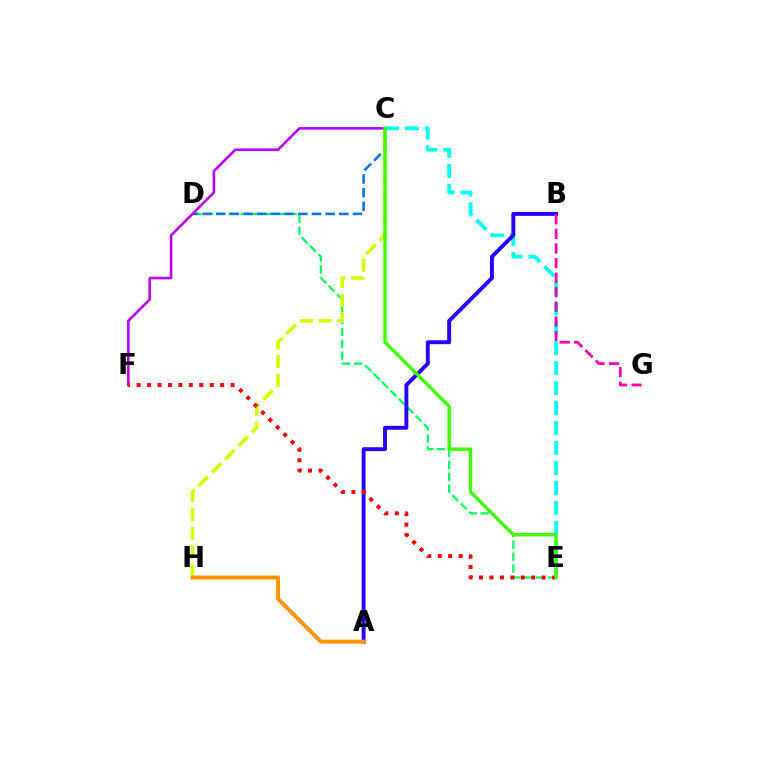{('D', 'E'): [{'color': '#00ff5c', 'line_style': 'dashed', 'thickness': 1.62}], ('C', 'E'): [{'color': '#00fff6', 'line_style': 'dashed', 'thickness': 2.71}, {'color': '#3dff00', 'line_style': 'solid', 'thickness': 2.45}], ('A', 'B'): [{'color': '#2500ff', 'line_style': 'solid', 'thickness': 2.81}], ('C', 'H'): [{'color': '#d1ff00', 'line_style': 'dashed', 'thickness': 2.56}], ('C', 'D'): [{'color': '#0074ff', 'line_style': 'dashed', 'thickness': 1.86}], ('A', 'H'): [{'color': '#ff9400', 'line_style': 'solid', 'thickness': 2.82}], ('C', 'F'): [{'color': '#b900ff', 'line_style': 'solid', 'thickness': 1.86}], ('B', 'G'): [{'color': '#ff00ac', 'line_style': 'dashed', 'thickness': 1.98}], ('E', 'F'): [{'color': '#ff0000', 'line_style': 'dotted', 'thickness': 2.84}]}